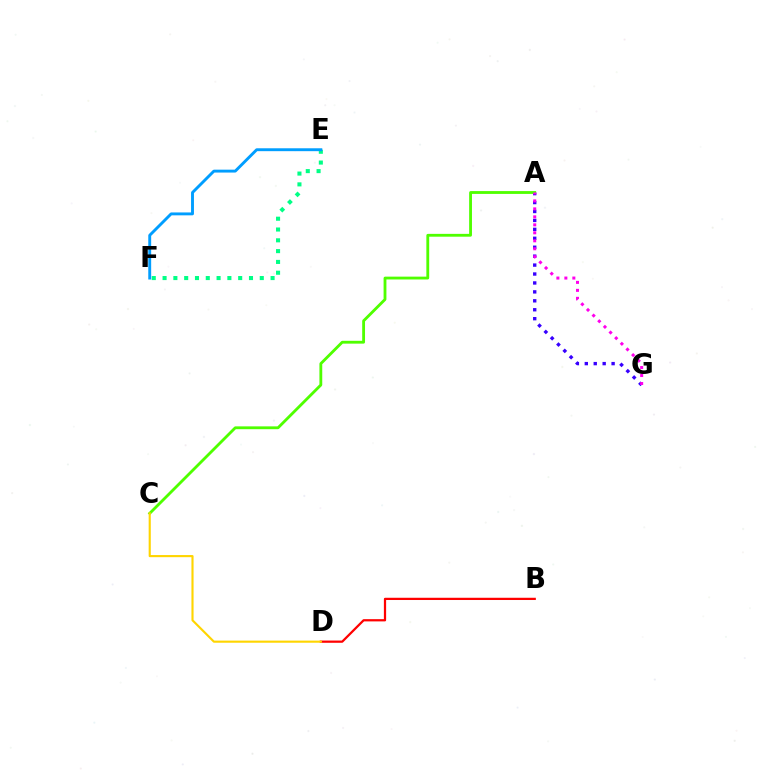{('B', 'D'): [{'color': '#ff0000', 'line_style': 'solid', 'thickness': 1.62}], ('E', 'F'): [{'color': '#00ff86', 'line_style': 'dotted', 'thickness': 2.93}, {'color': '#009eff', 'line_style': 'solid', 'thickness': 2.08}], ('A', 'G'): [{'color': '#3700ff', 'line_style': 'dotted', 'thickness': 2.43}, {'color': '#ff00ed', 'line_style': 'dotted', 'thickness': 2.17}], ('A', 'C'): [{'color': '#4fff00', 'line_style': 'solid', 'thickness': 2.04}], ('C', 'D'): [{'color': '#ffd500', 'line_style': 'solid', 'thickness': 1.54}]}